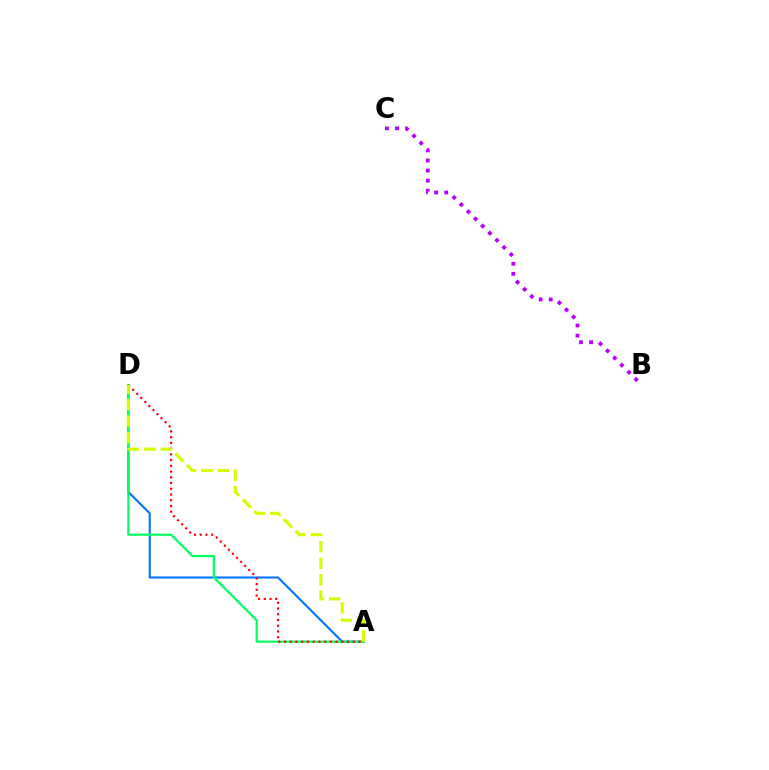{('A', 'D'): [{'color': '#0074ff', 'line_style': 'solid', 'thickness': 1.5}, {'color': '#00ff5c', 'line_style': 'solid', 'thickness': 1.56}, {'color': '#ff0000', 'line_style': 'dotted', 'thickness': 1.56}, {'color': '#d1ff00', 'line_style': 'dashed', 'thickness': 2.24}], ('B', 'C'): [{'color': '#b900ff', 'line_style': 'dotted', 'thickness': 2.74}]}